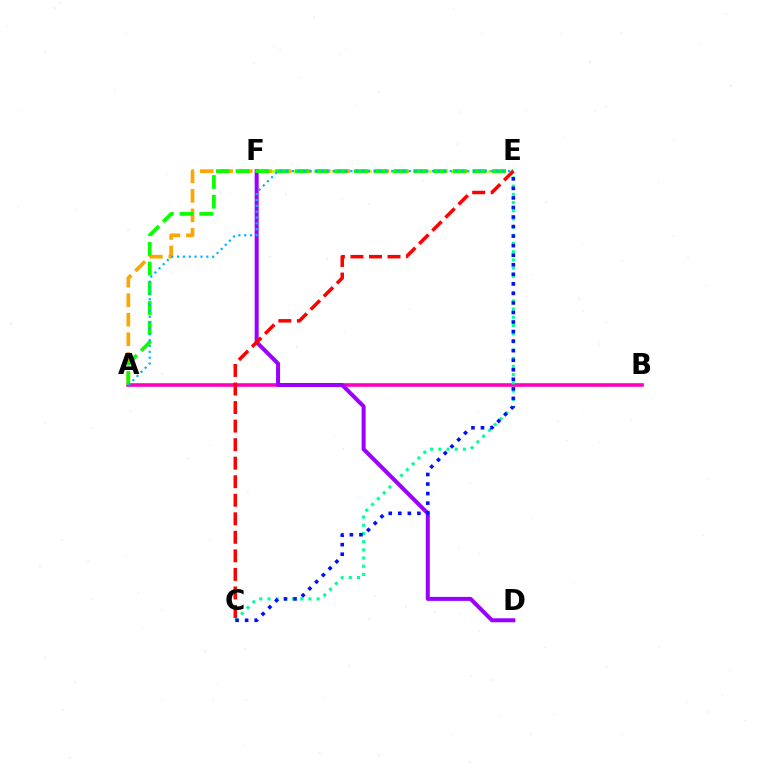{('A', 'B'): [{'color': '#ff00bd', 'line_style': 'solid', 'thickness': 2.6}], ('C', 'E'): [{'color': '#00ff9d', 'line_style': 'dotted', 'thickness': 2.23}, {'color': '#0010ff', 'line_style': 'dotted', 'thickness': 2.59}, {'color': '#ff0000', 'line_style': 'dashed', 'thickness': 2.52}], ('E', 'F'): [{'color': '#b3ff00', 'line_style': 'dotted', 'thickness': 2.03}], ('D', 'F'): [{'color': '#9b00ff', 'line_style': 'solid', 'thickness': 2.88}], ('A', 'E'): [{'color': '#ffa500', 'line_style': 'dashed', 'thickness': 2.65}, {'color': '#08ff00', 'line_style': 'dashed', 'thickness': 2.68}, {'color': '#00b5ff', 'line_style': 'dotted', 'thickness': 1.59}]}